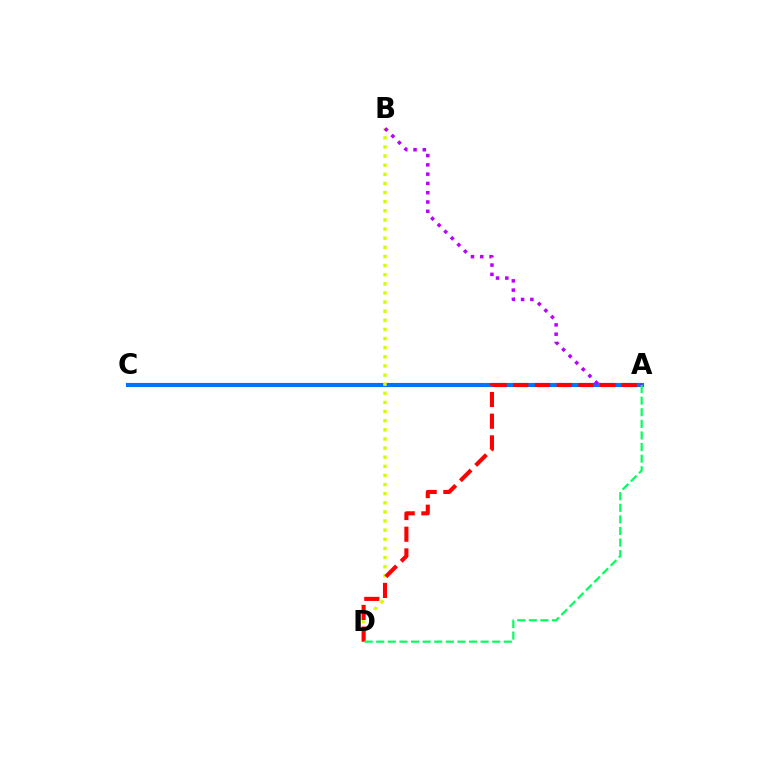{('A', 'C'): [{'color': '#0074ff', 'line_style': 'solid', 'thickness': 2.95}], ('B', 'D'): [{'color': '#d1ff00', 'line_style': 'dotted', 'thickness': 2.48}], ('A', 'B'): [{'color': '#b900ff', 'line_style': 'dotted', 'thickness': 2.52}], ('A', 'D'): [{'color': '#ff0000', 'line_style': 'dashed', 'thickness': 2.95}, {'color': '#00ff5c', 'line_style': 'dashed', 'thickness': 1.58}]}